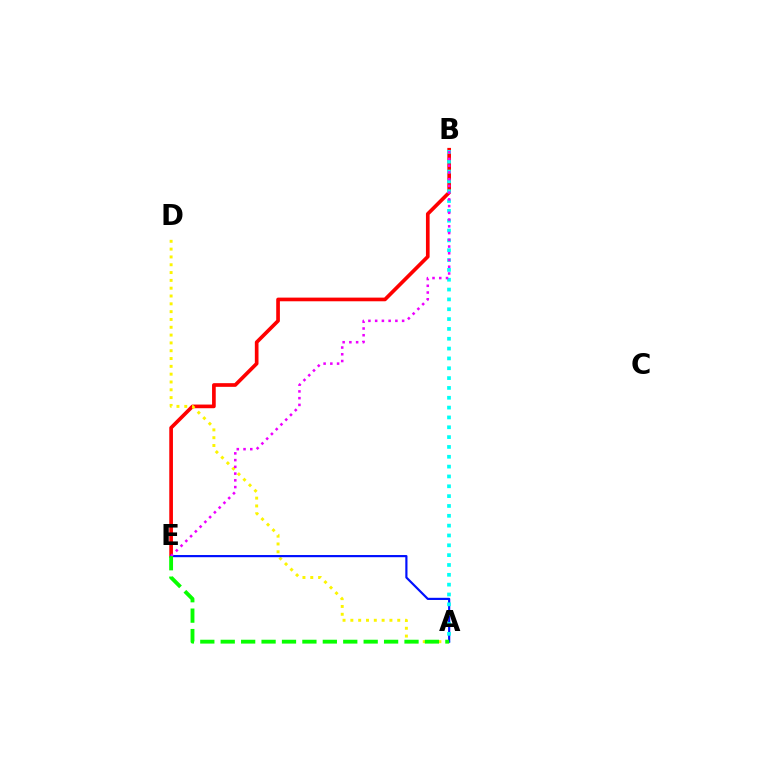{('B', 'E'): [{'color': '#ff0000', 'line_style': 'solid', 'thickness': 2.64}, {'color': '#ee00ff', 'line_style': 'dotted', 'thickness': 1.83}], ('A', 'D'): [{'color': '#fcf500', 'line_style': 'dotted', 'thickness': 2.12}], ('A', 'E'): [{'color': '#0010ff', 'line_style': 'solid', 'thickness': 1.57}, {'color': '#08ff00', 'line_style': 'dashed', 'thickness': 2.77}], ('A', 'B'): [{'color': '#00fff6', 'line_style': 'dotted', 'thickness': 2.67}]}